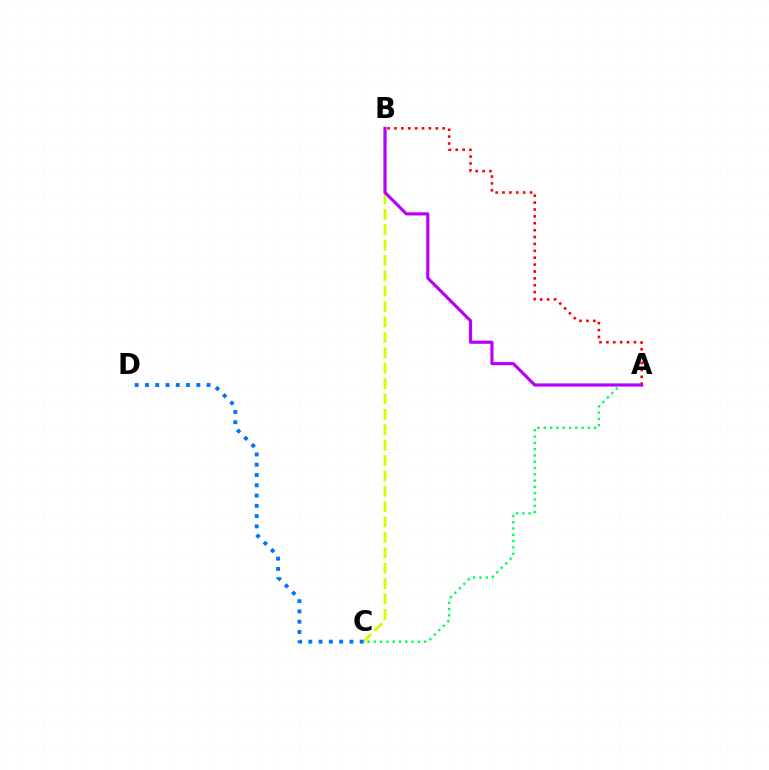{('B', 'C'): [{'color': '#d1ff00', 'line_style': 'dashed', 'thickness': 2.09}], ('A', 'C'): [{'color': '#00ff5c', 'line_style': 'dotted', 'thickness': 1.71}], ('C', 'D'): [{'color': '#0074ff', 'line_style': 'dotted', 'thickness': 2.79}], ('A', 'B'): [{'color': '#ff0000', 'line_style': 'dotted', 'thickness': 1.87}, {'color': '#b900ff', 'line_style': 'solid', 'thickness': 2.28}]}